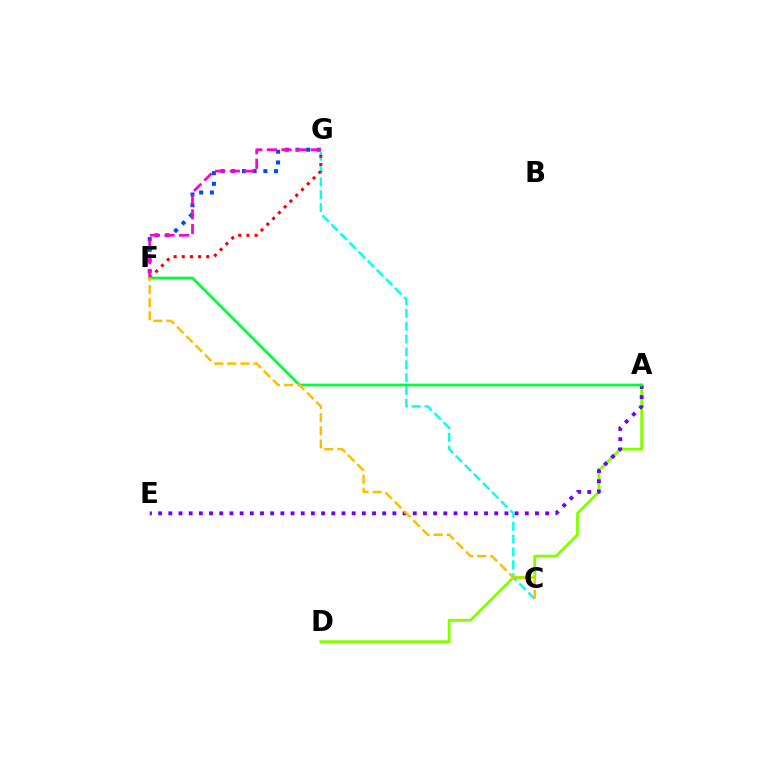{('F', 'G'): [{'color': '#004bff', 'line_style': 'dotted', 'thickness': 2.91}, {'color': '#ff00cf', 'line_style': 'dashed', 'thickness': 1.99}, {'color': '#ff0000', 'line_style': 'dotted', 'thickness': 2.22}], ('A', 'D'): [{'color': '#84ff00', 'line_style': 'solid', 'thickness': 2.05}], ('C', 'G'): [{'color': '#00fff6', 'line_style': 'dashed', 'thickness': 1.74}], ('A', 'E'): [{'color': '#7200ff', 'line_style': 'dotted', 'thickness': 2.77}], ('A', 'F'): [{'color': '#00ff39', 'line_style': 'solid', 'thickness': 1.98}], ('C', 'F'): [{'color': '#ffbd00', 'line_style': 'dashed', 'thickness': 1.78}]}